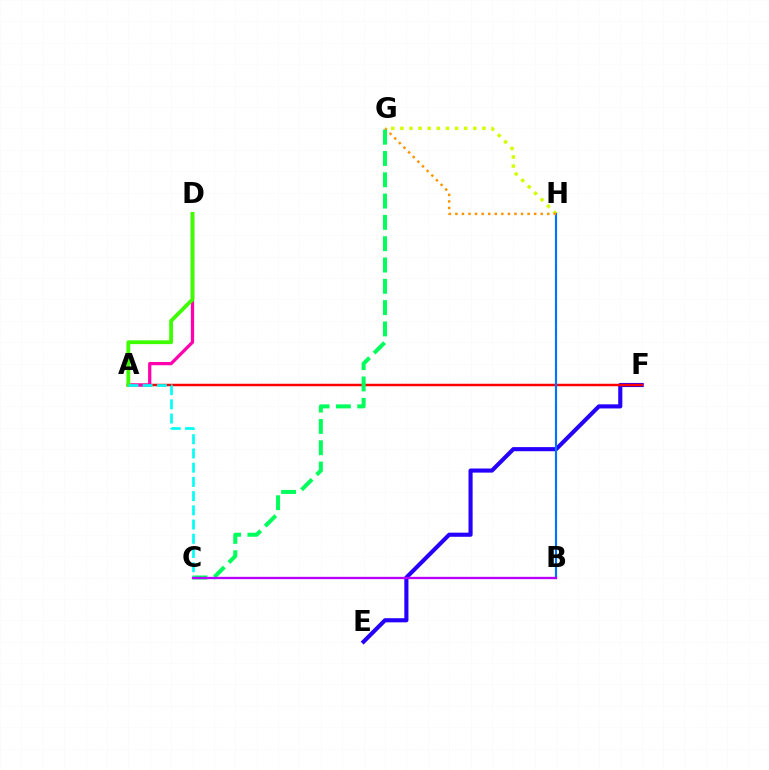{('E', 'F'): [{'color': '#2500ff', 'line_style': 'solid', 'thickness': 2.96}], ('G', 'H'): [{'color': '#d1ff00', 'line_style': 'dotted', 'thickness': 2.48}, {'color': '#ff9400', 'line_style': 'dotted', 'thickness': 1.78}], ('A', 'F'): [{'color': '#ff0000', 'line_style': 'solid', 'thickness': 1.79}], ('B', 'H'): [{'color': '#0074ff', 'line_style': 'solid', 'thickness': 1.56}], ('A', 'D'): [{'color': '#ff00ac', 'line_style': 'solid', 'thickness': 2.35}, {'color': '#3dff00', 'line_style': 'solid', 'thickness': 2.74}], ('C', 'G'): [{'color': '#00ff5c', 'line_style': 'dashed', 'thickness': 2.89}], ('A', 'C'): [{'color': '#00fff6', 'line_style': 'dashed', 'thickness': 1.93}], ('B', 'C'): [{'color': '#b900ff', 'line_style': 'solid', 'thickness': 1.66}]}